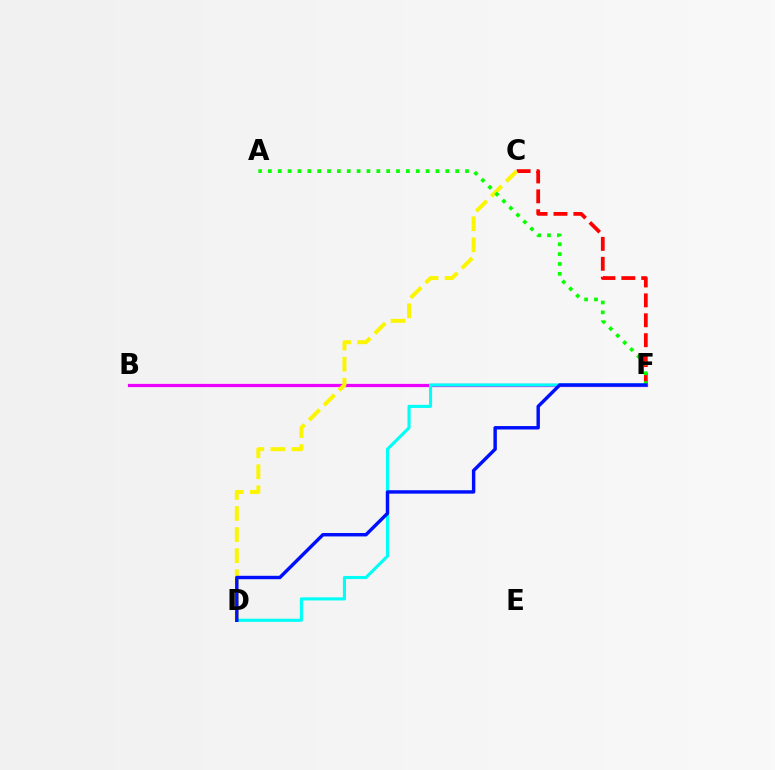{('C', 'F'): [{'color': '#ff0000', 'line_style': 'dashed', 'thickness': 2.7}], ('B', 'F'): [{'color': '#ee00ff', 'line_style': 'solid', 'thickness': 2.33}], ('C', 'D'): [{'color': '#fcf500', 'line_style': 'dashed', 'thickness': 2.86}], ('D', 'F'): [{'color': '#00fff6', 'line_style': 'solid', 'thickness': 2.24}, {'color': '#0010ff', 'line_style': 'solid', 'thickness': 2.47}], ('A', 'F'): [{'color': '#08ff00', 'line_style': 'dotted', 'thickness': 2.68}]}